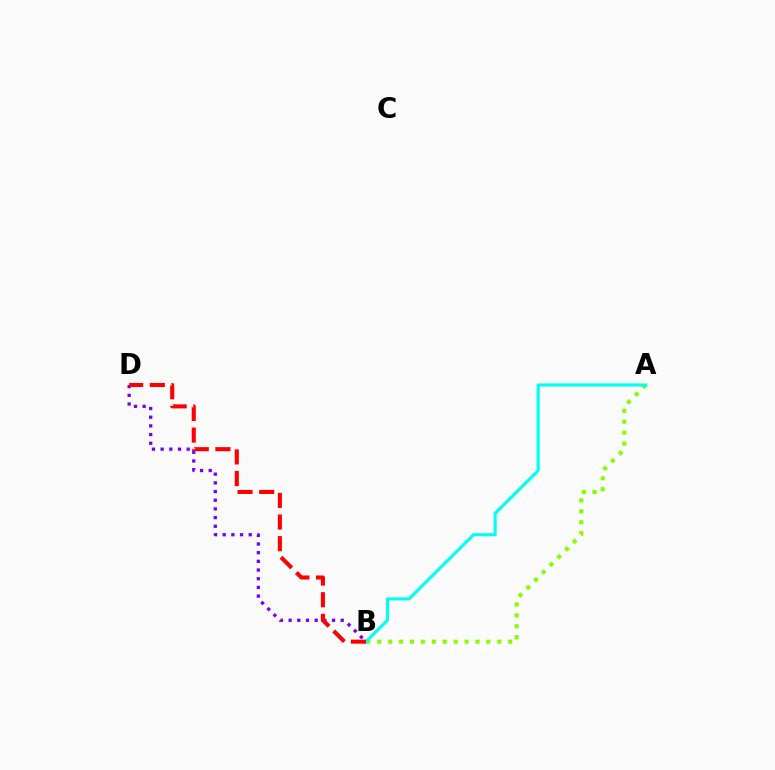{('B', 'D'): [{'color': '#7200ff', 'line_style': 'dotted', 'thickness': 2.36}, {'color': '#ff0000', 'line_style': 'dashed', 'thickness': 2.94}], ('A', 'B'): [{'color': '#84ff00', 'line_style': 'dotted', 'thickness': 2.96}, {'color': '#00fff6', 'line_style': 'solid', 'thickness': 2.25}]}